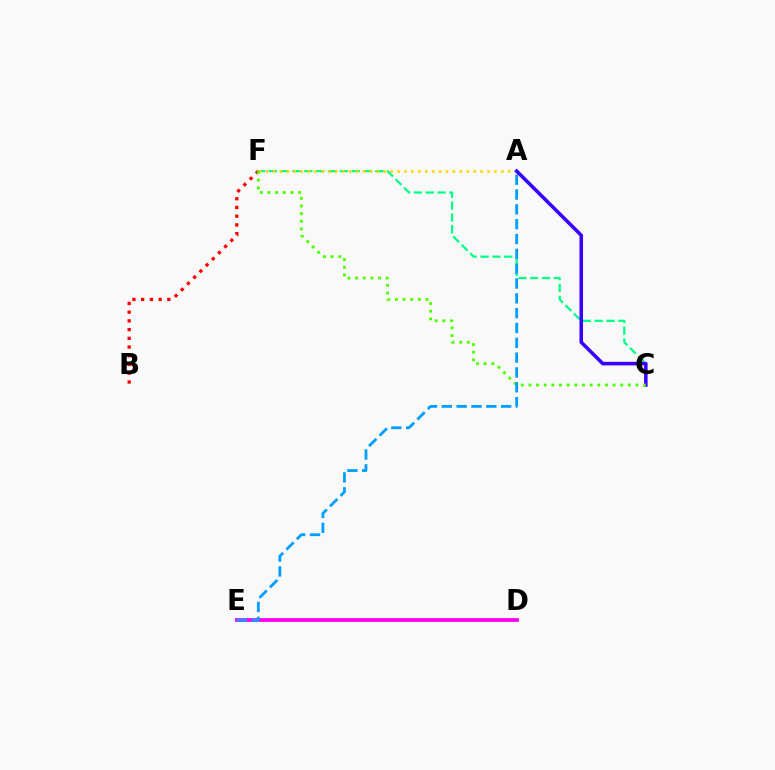{('C', 'F'): [{'color': '#00ff86', 'line_style': 'dashed', 'thickness': 1.61}, {'color': '#4fff00', 'line_style': 'dotted', 'thickness': 2.08}], ('B', 'F'): [{'color': '#ff0000', 'line_style': 'dotted', 'thickness': 2.37}], ('A', 'F'): [{'color': '#ffd500', 'line_style': 'dotted', 'thickness': 1.88}], ('A', 'C'): [{'color': '#3700ff', 'line_style': 'solid', 'thickness': 2.55}], ('D', 'E'): [{'color': '#ff00ed', 'line_style': 'solid', 'thickness': 2.71}], ('A', 'E'): [{'color': '#009eff', 'line_style': 'dashed', 'thickness': 2.01}]}